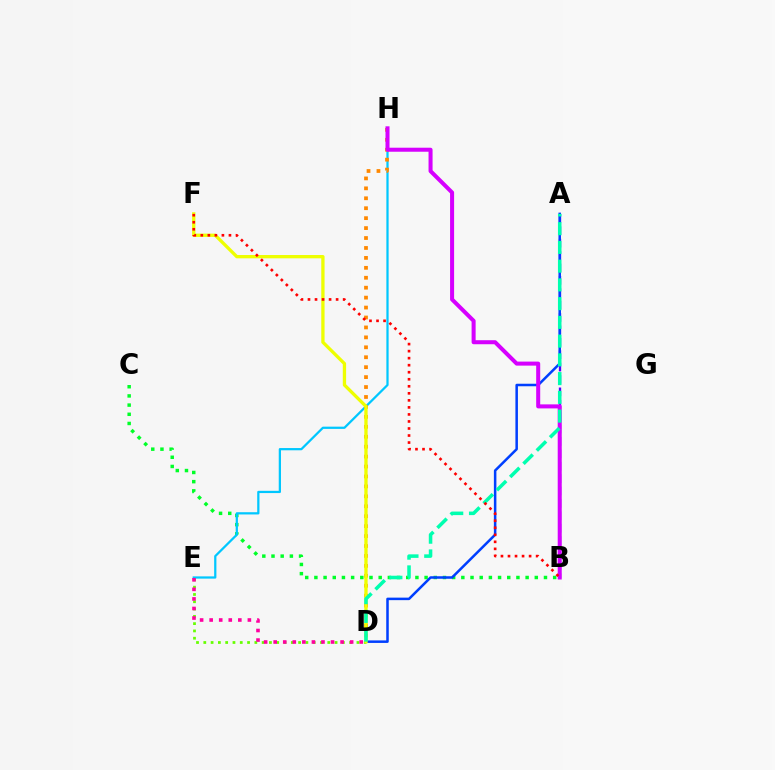{('D', 'E'): [{'color': '#66ff00', 'line_style': 'dotted', 'thickness': 1.98}, {'color': '#ff00a0', 'line_style': 'dotted', 'thickness': 2.6}], ('B', 'C'): [{'color': '#00ff27', 'line_style': 'dotted', 'thickness': 2.5}], ('A', 'B'): [{'color': '#4f00ff', 'line_style': 'dashed', 'thickness': 1.68}], ('E', 'H'): [{'color': '#00c7ff', 'line_style': 'solid', 'thickness': 1.62}], ('A', 'D'): [{'color': '#003fff', 'line_style': 'solid', 'thickness': 1.81}, {'color': '#00ffaf', 'line_style': 'dashed', 'thickness': 2.55}], ('D', 'H'): [{'color': '#ff8800', 'line_style': 'dotted', 'thickness': 2.7}], ('B', 'H'): [{'color': '#d600ff', 'line_style': 'solid', 'thickness': 2.9}], ('D', 'F'): [{'color': '#eeff00', 'line_style': 'solid', 'thickness': 2.38}], ('B', 'F'): [{'color': '#ff0000', 'line_style': 'dotted', 'thickness': 1.91}]}